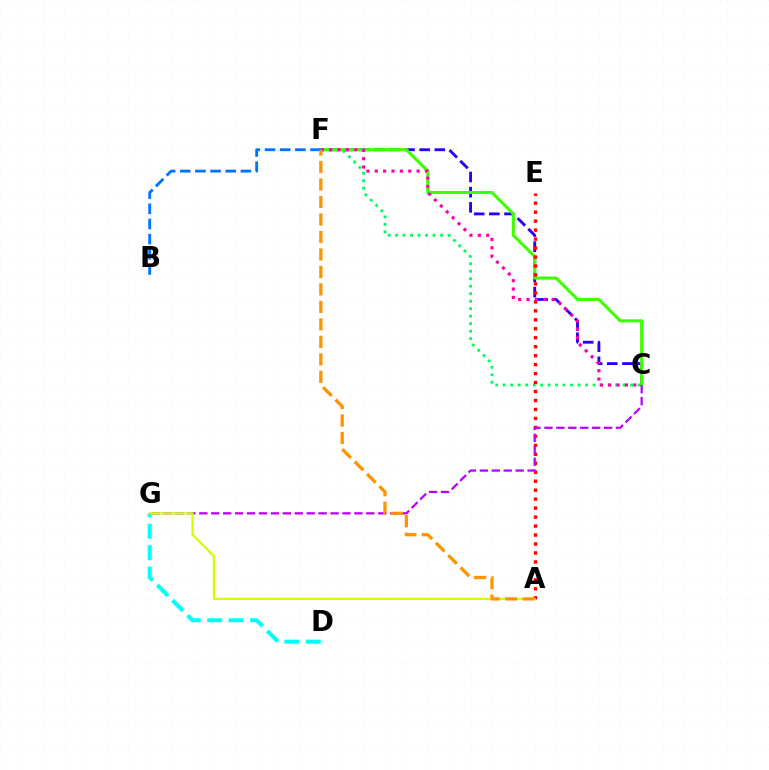{('C', 'F'): [{'color': '#00ff5c', 'line_style': 'dotted', 'thickness': 2.04}, {'color': '#2500ff', 'line_style': 'dashed', 'thickness': 2.06}, {'color': '#3dff00', 'line_style': 'solid', 'thickness': 2.22}, {'color': '#ff00ac', 'line_style': 'dotted', 'thickness': 2.27}], ('D', 'G'): [{'color': '#00fff6', 'line_style': 'dashed', 'thickness': 2.92}], ('A', 'E'): [{'color': '#ff0000', 'line_style': 'dotted', 'thickness': 2.44}], ('C', 'G'): [{'color': '#b900ff', 'line_style': 'dashed', 'thickness': 1.62}], ('B', 'F'): [{'color': '#0074ff', 'line_style': 'dashed', 'thickness': 2.06}], ('A', 'G'): [{'color': '#d1ff00', 'line_style': 'solid', 'thickness': 1.61}], ('A', 'F'): [{'color': '#ff9400', 'line_style': 'dashed', 'thickness': 2.38}]}